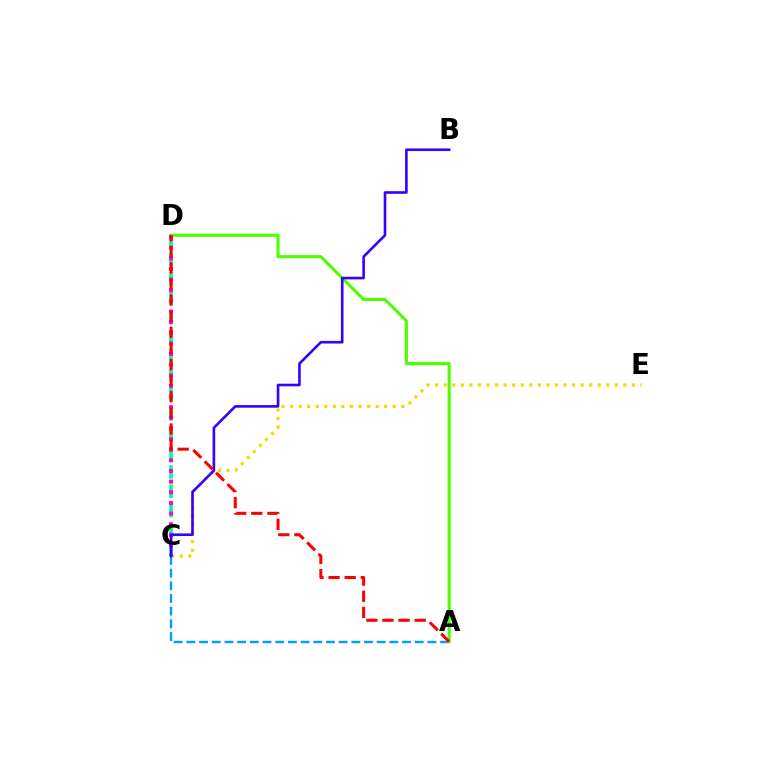{('C', 'D'): [{'color': '#00ff86', 'line_style': 'dashed', 'thickness': 2.63}, {'color': '#ff00ed', 'line_style': 'dotted', 'thickness': 2.89}], ('C', 'E'): [{'color': '#ffd500', 'line_style': 'dotted', 'thickness': 2.32}], ('A', 'C'): [{'color': '#009eff', 'line_style': 'dashed', 'thickness': 1.72}], ('A', 'D'): [{'color': '#4fff00', 'line_style': 'solid', 'thickness': 2.24}, {'color': '#ff0000', 'line_style': 'dashed', 'thickness': 2.19}], ('B', 'C'): [{'color': '#3700ff', 'line_style': 'solid', 'thickness': 1.89}]}